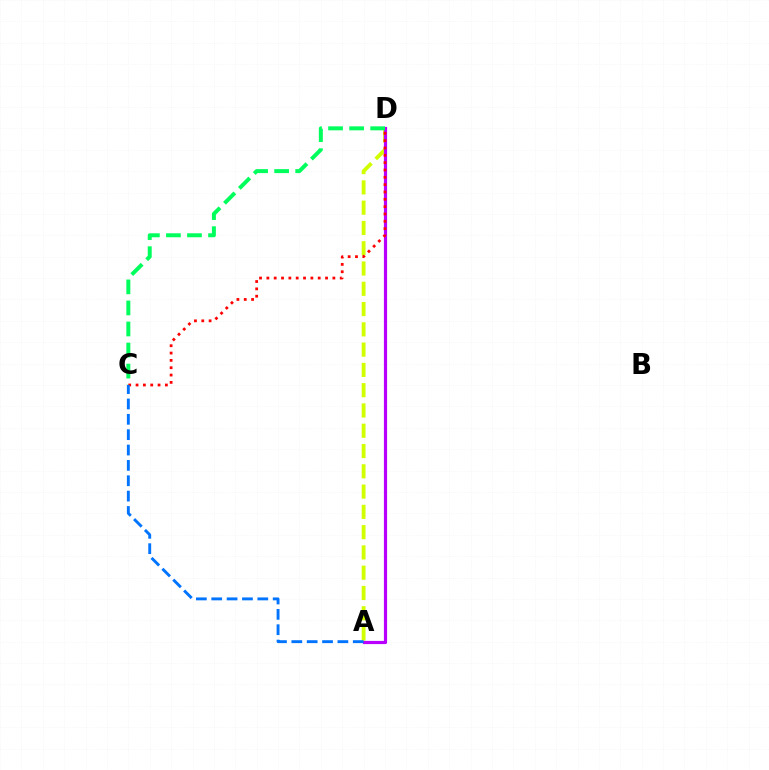{('A', 'D'): [{'color': '#d1ff00', 'line_style': 'dashed', 'thickness': 2.75}, {'color': '#b900ff', 'line_style': 'solid', 'thickness': 2.29}], ('C', 'D'): [{'color': '#00ff5c', 'line_style': 'dashed', 'thickness': 2.86}, {'color': '#ff0000', 'line_style': 'dotted', 'thickness': 1.99}], ('A', 'C'): [{'color': '#0074ff', 'line_style': 'dashed', 'thickness': 2.09}]}